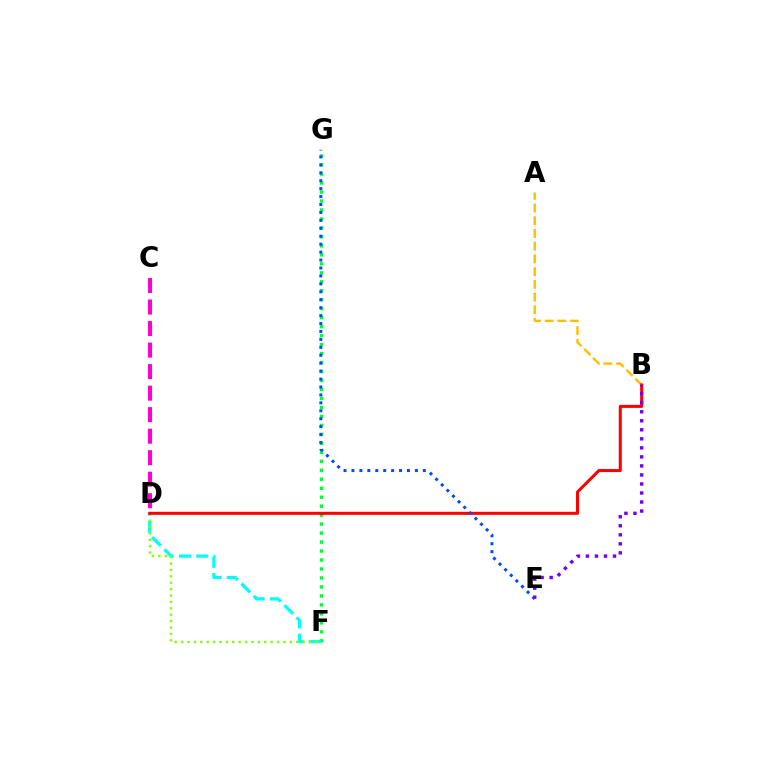{('F', 'G'): [{'color': '#00ff39', 'line_style': 'dotted', 'thickness': 2.44}], ('D', 'F'): [{'color': '#00fff6', 'line_style': 'dashed', 'thickness': 2.35}, {'color': '#84ff00', 'line_style': 'dotted', 'thickness': 1.74}], ('C', 'D'): [{'color': '#ff00cf', 'line_style': 'dashed', 'thickness': 2.92}], ('A', 'B'): [{'color': '#ffbd00', 'line_style': 'dashed', 'thickness': 1.73}], ('B', 'D'): [{'color': '#ff0000', 'line_style': 'solid', 'thickness': 2.18}], ('E', 'G'): [{'color': '#004bff', 'line_style': 'dotted', 'thickness': 2.16}], ('B', 'E'): [{'color': '#7200ff', 'line_style': 'dotted', 'thickness': 2.45}]}